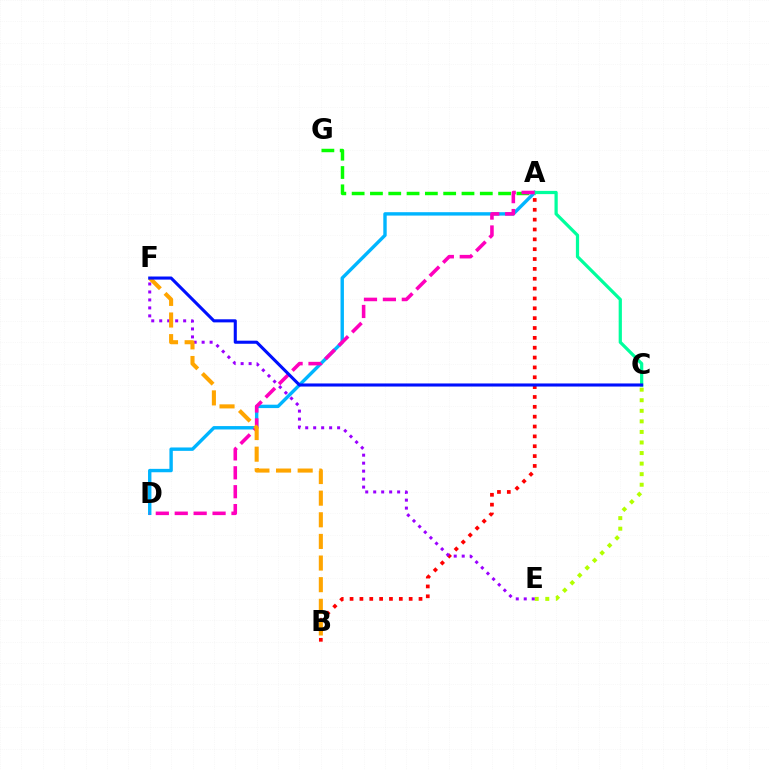{('C', 'E'): [{'color': '#b3ff00', 'line_style': 'dotted', 'thickness': 2.87}], ('A', 'D'): [{'color': '#00b5ff', 'line_style': 'solid', 'thickness': 2.44}, {'color': '#ff00bd', 'line_style': 'dashed', 'thickness': 2.57}], ('A', 'G'): [{'color': '#08ff00', 'line_style': 'dashed', 'thickness': 2.49}], ('A', 'C'): [{'color': '#00ff9d', 'line_style': 'solid', 'thickness': 2.32}], ('A', 'B'): [{'color': '#ff0000', 'line_style': 'dotted', 'thickness': 2.68}], ('E', 'F'): [{'color': '#9b00ff', 'line_style': 'dotted', 'thickness': 2.17}], ('B', 'F'): [{'color': '#ffa500', 'line_style': 'dashed', 'thickness': 2.94}], ('C', 'F'): [{'color': '#0010ff', 'line_style': 'solid', 'thickness': 2.22}]}